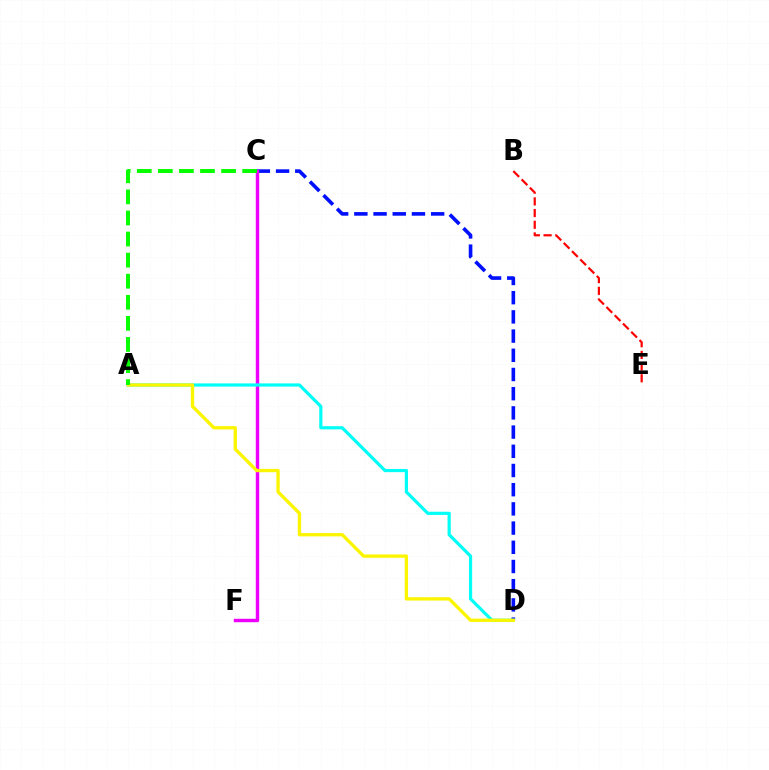{('C', 'D'): [{'color': '#0010ff', 'line_style': 'dashed', 'thickness': 2.61}], ('C', 'F'): [{'color': '#ee00ff', 'line_style': 'solid', 'thickness': 2.48}], ('A', 'D'): [{'color': '#00fff6', 'line_style': 'solid', 'thickness': 2.29}, {'color': '#fcf500', 'line_style': 'solid', 'thickness': 2.39}], ('B', 'E'): [{'color': '#ff0000', 'line_style': 'dashed', 'thickness': 1.59}], ('A', 'C'): [{'color': '#08ff00', 'line_style': 'dashed', 'thickness': 2.86}]}